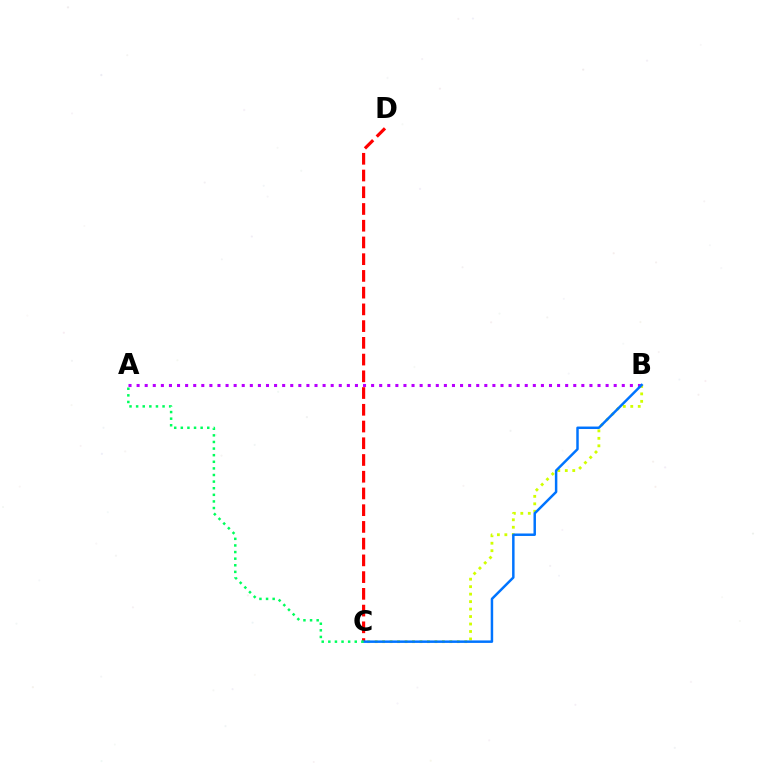{('A', 'B'): [{'color': '#b900ff', 'line_style': 'dotted', 'thickness': 2.2}], ('B', 'C'): [{'color': '#d1ff00', 'line_style': 'dotted', 'thickness': 2.03}, {'color': '#0074ff', 'line_style': 'solid', 'thickness': 1.78}], ('C', 'D'): [{'color': '#ff0000', 'line_style': 'dashed', 'thickness': 2.27}], ('A', 'C'): [{'color': '#00ff5c', 'line_style': 'dotted', 'thickness': 1.8}]}